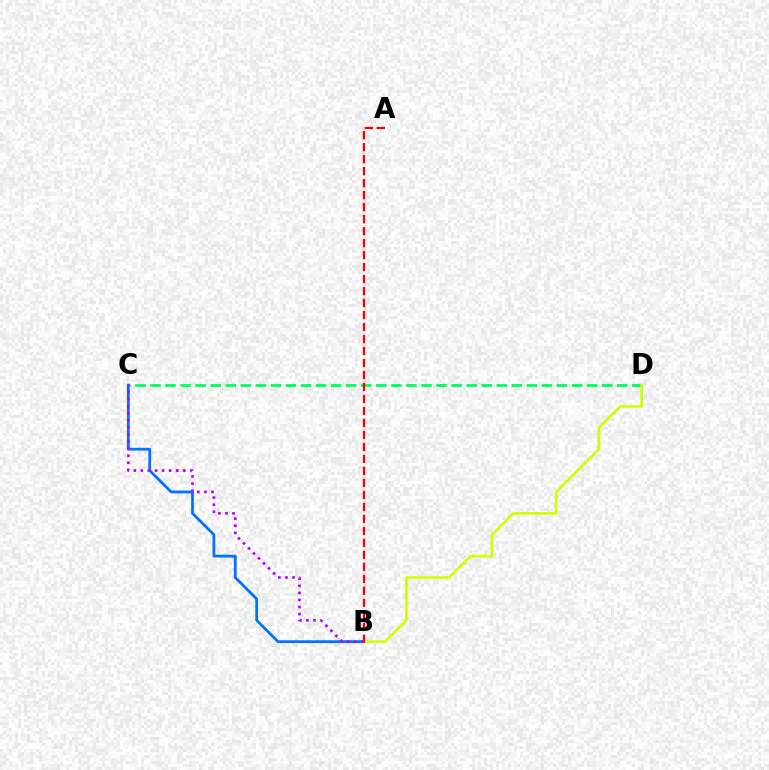{('C', 'D'): [{'color': '#00ff5c', 'line_style': 'dashed', 'thickness': 2.05}], ('B', 'D'): [{'color': '#d1ff00', 'line_style': 'solid', 'thickness': 1.9}], ('B', 'C'): [{'color': '#0074ff', 'line_style': 'solid', 'thickness': 2.01}, {'color': '#b900ff', 'line_style': 'dotted', 'thickness': 1.92}], ('A', 'B'): [{'color': '#ff0000', 'line_style': 'dashed', 'thickness': 1.63}]}